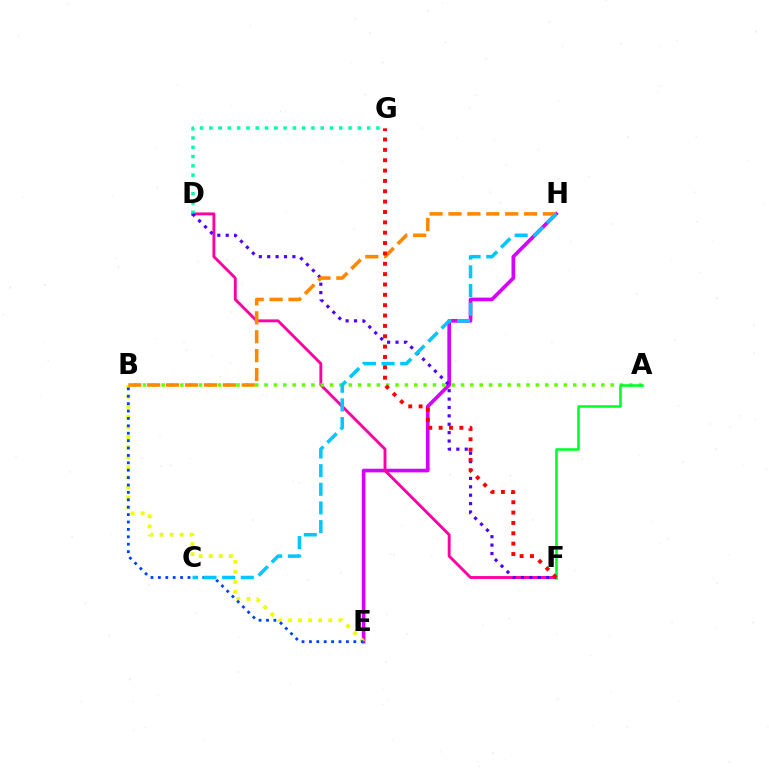{('E', 'H'): [{'color': '#d600ff', 'line_style': 'solid', 'thickness': 2.64}], ('D', 'F'): [{'color': '#ff00a0', 'line_style': 'solid', 'thickness': 2.08}, {'color': '#4f00ff', 'line_style': 'dotted', 'thickness': 2.28}], ('A', 'B'): [{'color': '#66ff00', 'line_style': 'dotted', 'thickness': 2.54}], ('B', 'E'): [{'color': '#eeff00', 'line_style': 'dotted', 'thickness': 2.74}, {'color': '#003fff', 'line_style': 'dotted', 'thickness': 2.01}], ('A', 'F'): [{'color': '#00ff27', 'line_style': 'solid', 'thickness': 1.85}], ('D', 'G'): [{'color': '#00ffaf', 'line_style': 'dotted', 'thickness': 2.52}], ('B', 'H'): [{'color': '#ff8800', 'line_style': 'dashed', 'thickness': 2.57}], ('C', 'H'): [{'color': '#00c7ff', 'line_style': 'dashed', 'thickness': 2.53}], ('F', 'G'): [{'color': '#ff0000', 'line_style': 'dotted', 'thickness': 2.81}]}